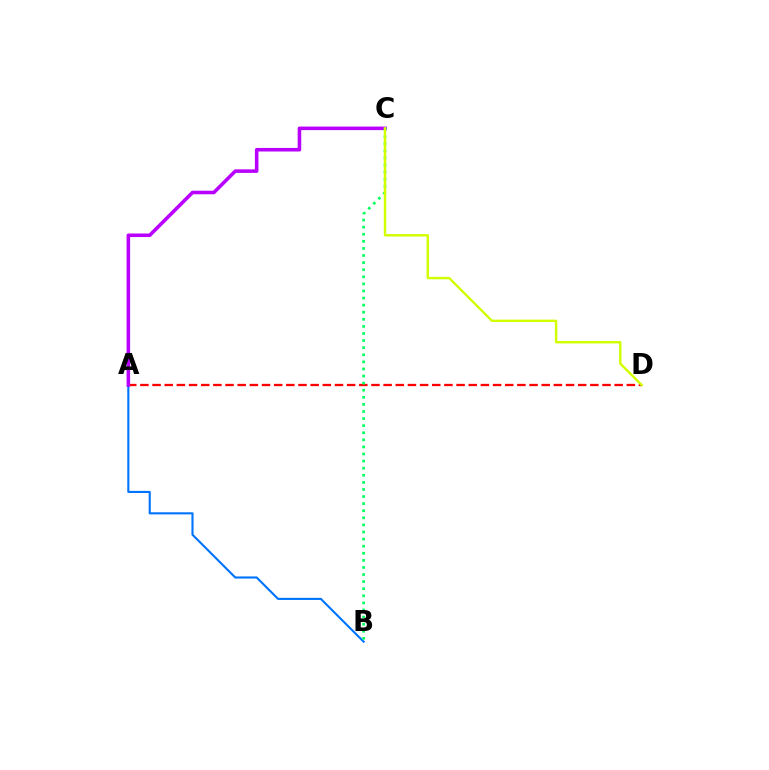{('A', 'D'): [{'color': '#ff0000', 'line_style': 'dashed', 'thickness': 1.65}], ('A', 'B'): [{'color': '#0074ff', 'line_style': 'solid', 'thickness': 1.53}], ('A', 'C'): [{'color': '#b900ff', 'line_style': 'solid', 'thickness': 2.56}], ('B', 'C'): [{'color': '#00ff5c', 'line_style': 'dotted', 'thickness': 1.93}], ('C', 'D'): [{'color': '#d1ff00', 'line_style': 'solid', 'thickness': 1.74}]}